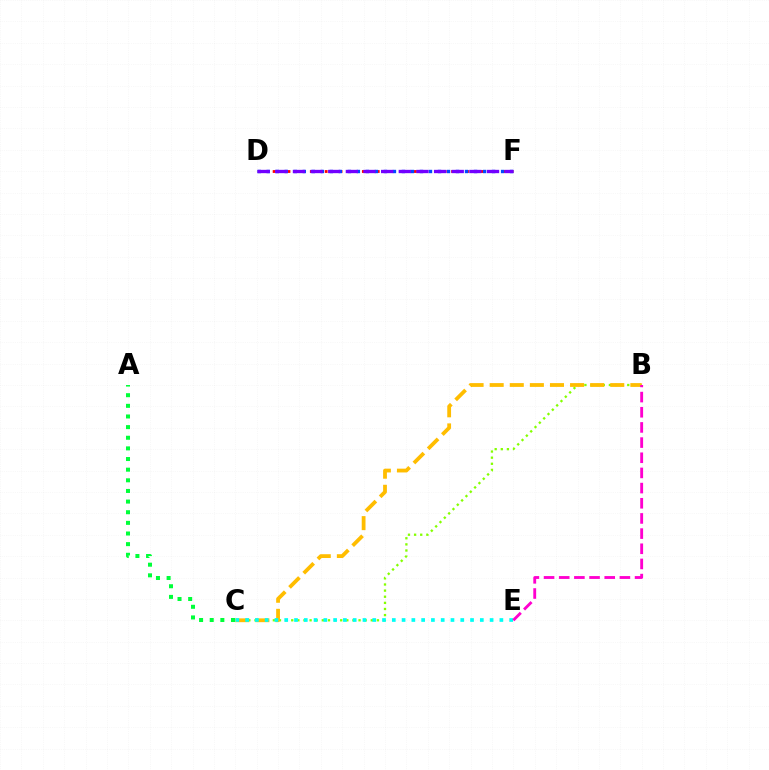{('B', 'C'): [{'color': '#84ff00', 'line_style': 'dotted', 'thickness': 1.66}, {'color': '#ffbd00', 'line_style': 'dashed', 'thickness': 2.73}], ('D', 'F'): [{'color': '#ff0000', 'line_style': 'dotted', 'thickness': 2.02}, {'color': '#004bff', 'line_style': 'dotted', 'thickness': 2.45}, {'color': '#7200ff', 'line_style': 'dashed', 'thickness': 2.4}], ('C', 'E'): [{'color': '#00fff6', 'line_style': 'dotted', 'thickness': 2.66}], ('B', 'E'): [{'color': '#ff00cf', 'line_style': 'dashed', 'thickness': 2.06}], ('A', 'C'): [{'color': '#00ff39', 'line_style': 'dotted', 'thickness': 2.89}]}